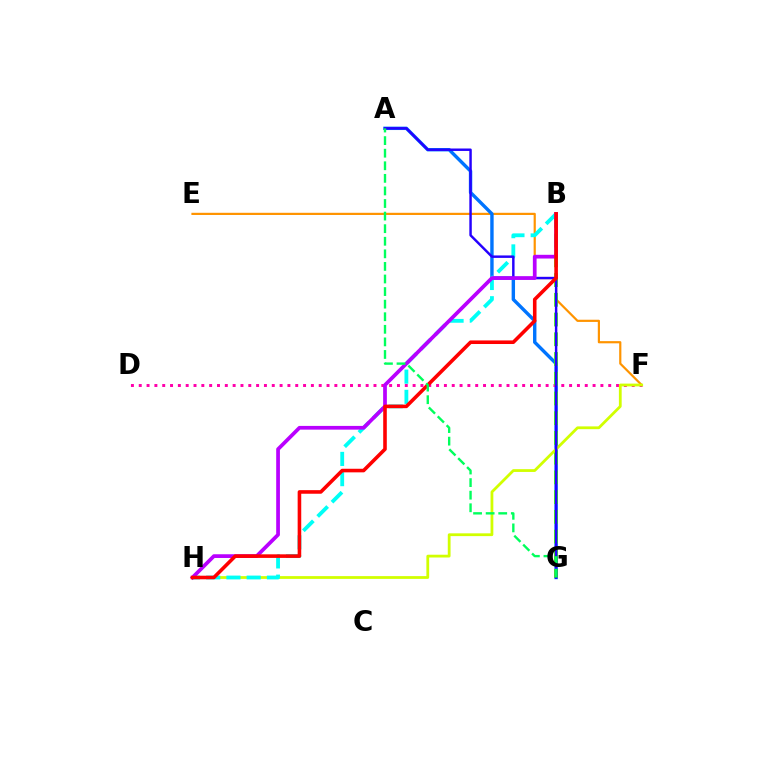{('E', 'F'): [{'color': '#ff9400', 'line_style': 'solid', 'thickness': 1.58}], ('A', 'G'): [{'color': '#0074ff', 'line_style': 'solid', 'thickness': 2.45}, {'color': '#2500ff', 'line_style': 'solid', 'thickness': 1.77}, {'color': '#00ff5c', 'line_style': 'dashed', 'thickness': 1.71}], ('D', 'F'): [{'color': '#ff00ac', 'line_style': 'dotted', 'thickness': 2.13}], ('B', 'G'): [{'color': '#3dff00', 'line_style': 'dashed', 'thickness': 2.68}], ('F', 'H'): [{'color': '#d1ff00', 'line_style': 'solid', 'thickness': 2.0}], ('B', 'H'): [{'color': '#00fff6', 'line_style': 'dashed', 'thickness': 2.75}, {'color': '#b900ff', 'line_style': 'solid', 'thickness': 2.68}, {'color': '#ff0000', 'line_style': 'solid', 'thickness': 2.58}]}